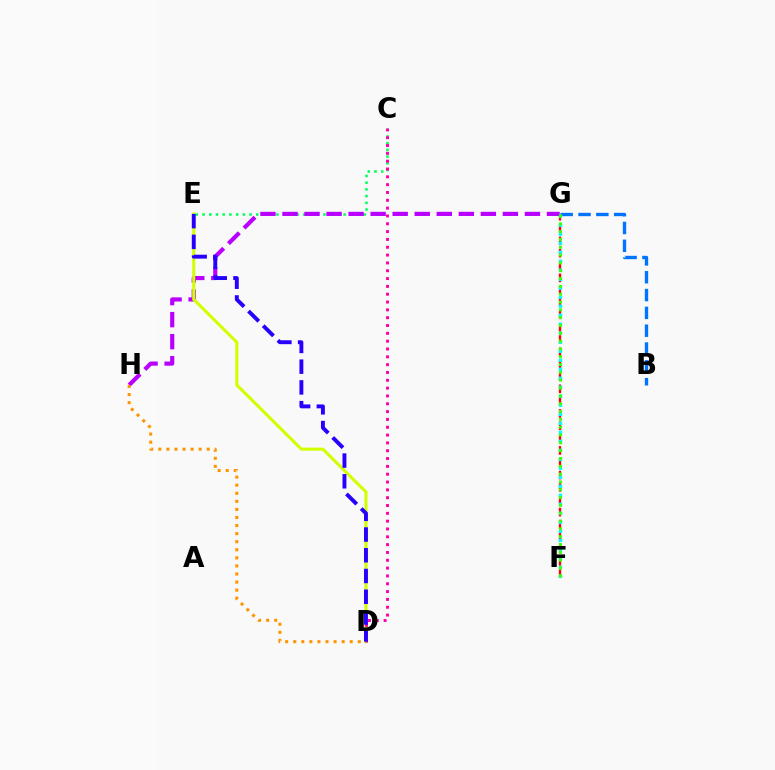{('B', 'G'): [{'color': '#0074ff', 'line_style': 'dashed', 'thickness': 2.42}], ('F', 'G'): [{'color': '#ff0000', 'line_style': 'dashed', 'thickness': 1.67}, {'color': '#00fff6', 'line_style': 'dotted', 'thickness': 2.45}, {'color': '#3dff00', 'line_style': 'dotted', 'thickness': 2.13}], ('C', 'E'): [{'color': '#00ff5c', 'line_style': 'dotted', 'thickness': 1.83}], ('G', 'H'): [{'color': '#b900ff', 'line_style': 'dashed', 'thickness': 2.99}], ('D', 'E'): [{'color': '#d1ff00', 'line_style': 'solid', 'thickness': 2.2}, {'color': '#2500ff', 'line_style': 'dashed', 'thickness': 2.82}], ('C', 'D'): [{'color': '#ff00ac', 'line_style': 'dotted', 'thickness': 2.13}], ('D', 'H'): [{'color': '#ff9400', 'line_style': 'dotted', 'thickness': 2.19}]}